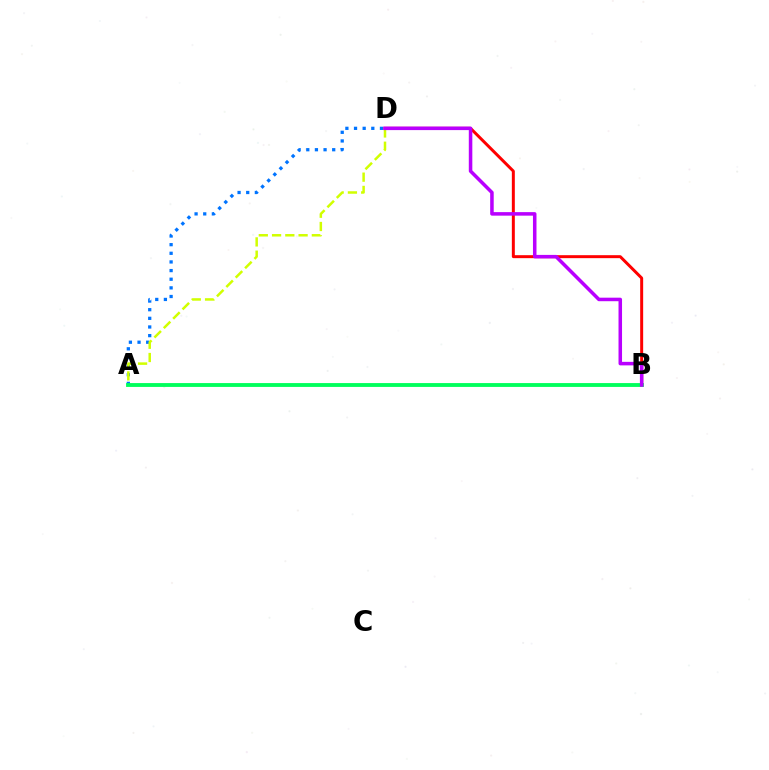{('A', 'D'): [{'color': '#0074ff', 'line_style': 'dotted', 'thickness': 2.35}, {'color': '#d1ff00', 'line_style': 'dashed', 'thickness': 1.8}], ('B', 'D'): [{'color': '#ff0000', 'line_style': 'solid', 'thickness': 2.14}, {'color': '#b900ff', 'line_style': 'solid', 'thickness': 2.54}], ('A', 'B'): [{'color': '#00ff5c', 'line_style': 'solid', 'thickness': 2.77}]}